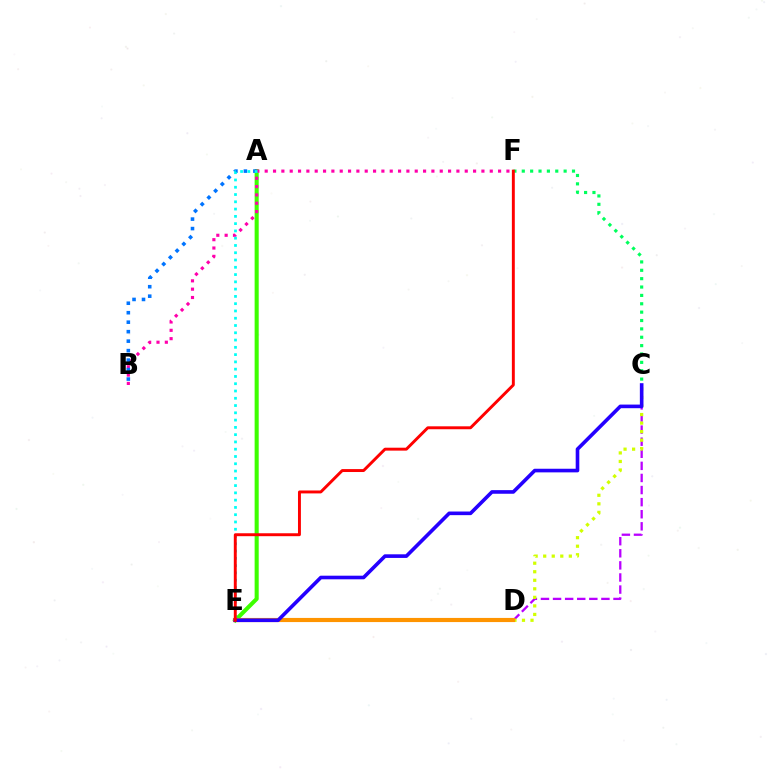{('A', 'E'): [{'color': '#3dff00', 'line_style': 'solid', 'thickness': 2.93}, {'color': '#00fff6', 'line_style': 'dotted', 'thickness': 1.98}], ('B', 'F'): [{'color': '#ff00ac', 'line_style': 'dotted', 'thickness': 2.26}], ('C', 'D'): [{'color': '#b900ff', 'line_style': 'dashed', 'thickness': 1.64}, {'color': '#d1ff00', 'line_style': 'dotted', 'thickness': 2.32}], ('D', 'E'): [{'color': '#ff9400', 'line_style': 'solid', 'thickness': 2.99}], ('C', 'E'): [{'color': '#2500ff', 'line_style': 'solid', 'thickness': 2.61}], ('C', 'F'): [{'color': '#00ff5c', 'line_style': 'dotted', 'thickness': 2.27}], ('A', 'B'): [{'color': '#0074ff', 'line_style': 'dotted', 'thickness': 2.58}], ('E', 'F'): [{'color': '#ff0000', 'line_style': 'solid', 'thickness': 2.11}]}